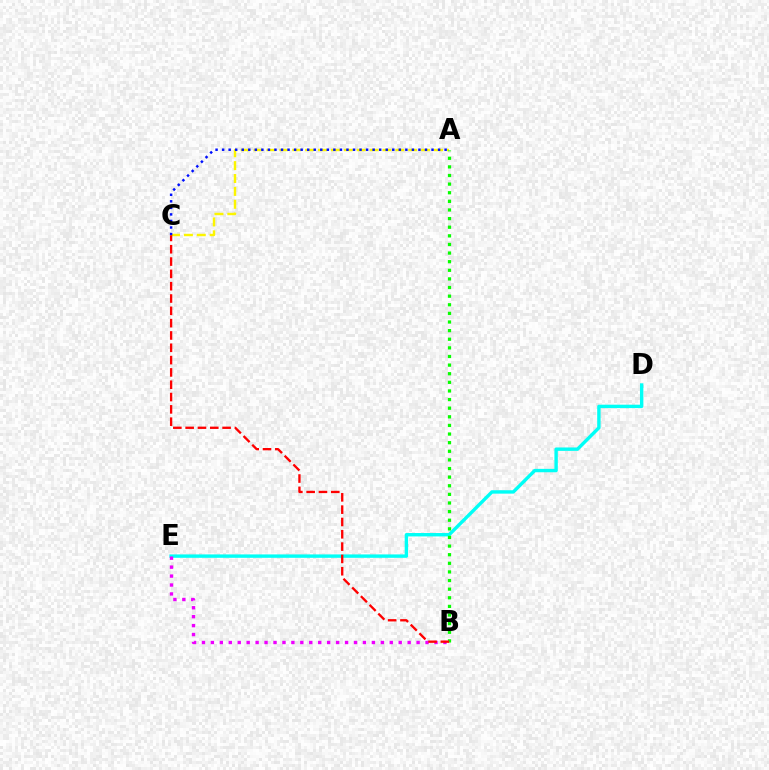{('D', 'E'): [{'color': '#00fff6', 'line_style': 'solid', 'thickness': 2.44}], ('B', 'E'): [{'color': '#ee00ff', 'line_style': 'dotted', 'thickness': 2.43}], ('A', 'C'): [{'color': '#fcf500', 'line_style': 'dashed', 'thickness': 1.75}, {'color': '#0010ff', 'line_style': 'dotted', 'thickness': 1.78}], ('A', 'B'): [{'color': '#08ff00', 'line_style': 'dotted', 'thickness': 2.34}], ('B', 'C'): [{'color': '#ff0000', 'line_style': 'dashed', 'thickness': 1.67}]}